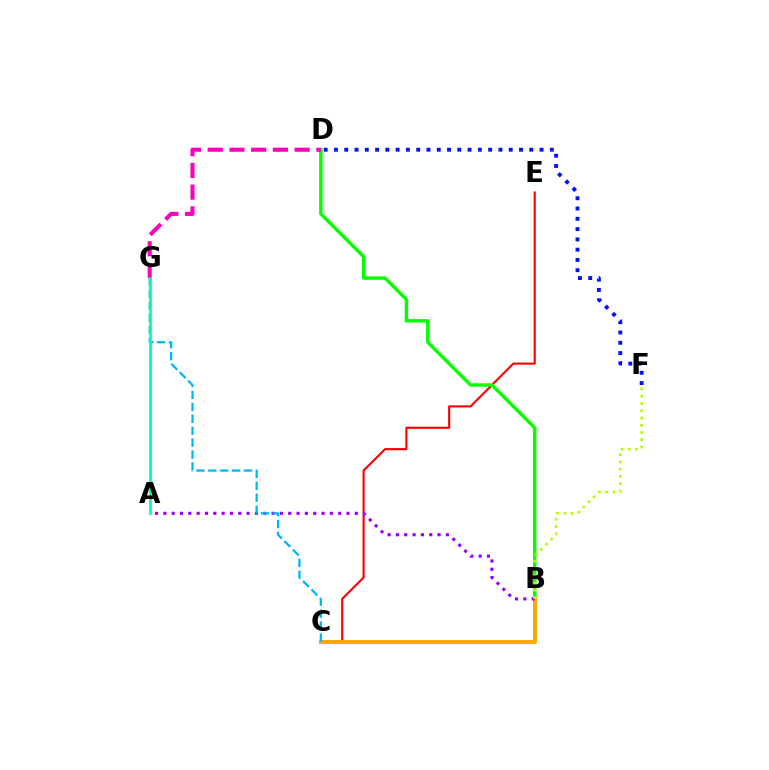{('D', 'F'): [{'color': '#0010ff', 'line_style': 'dotted', 'thickness': 2.79}], ('C', 'E'): [{'color': '#ff0000', 'line_style': 'solid', 'thickness': 1.53}], ('B', 'D'): [{'color': '#08ff00', 'line_style': 'solid', 'thickness': 2.47}], ('B', 'C'): [{'color': '#ffa500', 'line_style': 'solid', 'thickness': 2.8}], ('A', 'B'): [{'color': '#9b00ff', 'line_style': 'dotted', 'thickness': 2.26}], ('D', 'G'): [{'color': '#ff00bd', 'line_style': 'dashed', 'thickness': 2.95}], ('B', 'F'): [{'color': '#b3ff00', 'line_style': 'dotted', 'thickness': 1.97}], ('C', 'G'): [{'color': '#00b5ff', 'line_style': 'dashed', 'thickness': 1.62}], ('A', 'G'): [{'color': '#00ff9d', 'line_style': 'solid', 'thickness': 1.95}]}